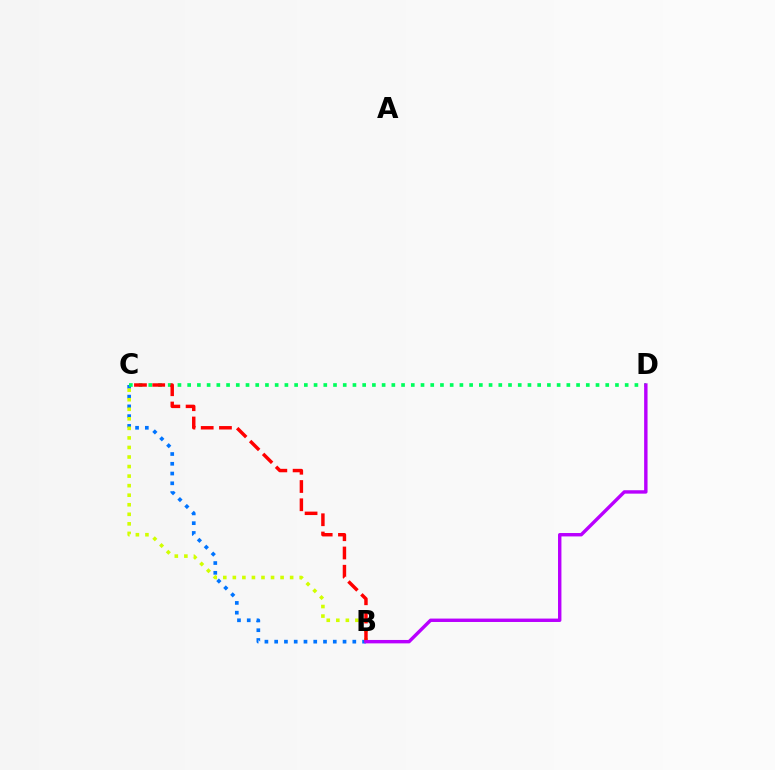{('B', 'C'): [{'color': '#0074ff', 'line_style': 'dotted', 'thickness': 2.65}, {'color': '#d1ff00', 'line_style': 'dotted', 'thickness': 2.59}, {'color': '#ff0000', 'line_style': 'dashed', 'thickness': 2.48}], ('C', 'D'): [{'color': '#00ff5c', 'line_style': 'dotted', 'thickness': 2.64}], ('B', 'D'): [{'color': '#b900ff', 'line_style': 'solid', 'thickness': 2.45}]}